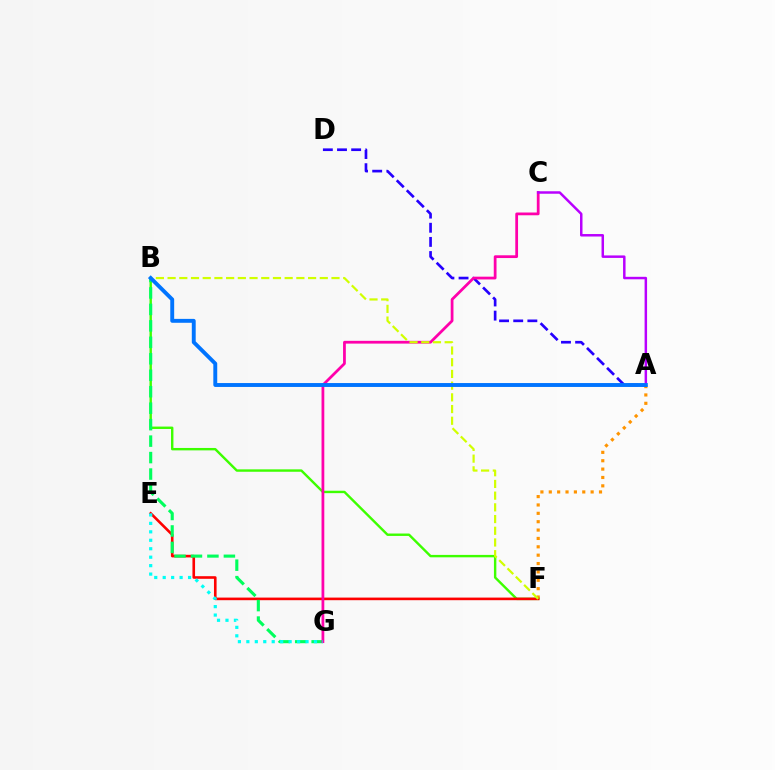{('A', 'F'): [{'color': '#ff9400', 'line_style': 'dotted', 'thickness': 2.27}], ('B', 'F'): [{'color': '#3dff00', 'line_style': 'solid', 'thickness': 1.73}, {'color': '#d1ff00', 'line_style': 'dashed', 'thickness': 1.59}], ('A', 'D'): [{'color': '#2500ff', 'line_style': 'dashed', 'thickness': 1.92}], ('E', 'F'): [{'color': '#ff0000', 'line_style': 'solid', 'thickness': 1.88}], ('B', 'G'): [{'color': '#00ff5c', 'line_style': 'dashed', 'thickness': 2.24}], ('C', 'G'): [{'color': '#ff00ac', 'line_style': 'solid', 'thickness': 1.99}], ('E', 'G'): [{'color': '#00fff6', 'line_style': 'dotted', 'thickness': 2.3}], ('A', 'C'): [{'color': '#b900ff', 'line_style': 'solid', 'thickness': 1.79}], ('A', 'B'): [{'color': '#0074ff', 'line_style': 'solid', 'thickness': 2.81}]}